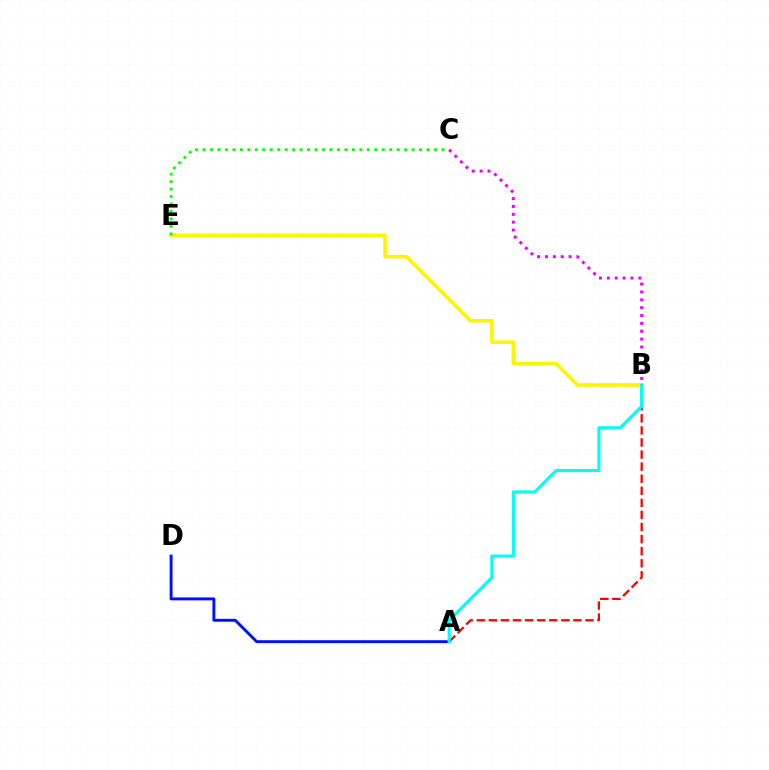{('B', 'E'): [{'color': '#fcf500', 'line_style': 'solid', 'thickness': 2.59}], ('A', 'D'): [{'color': '#0010ff', 'line_style': 'solid', 'thickness': 2.1}], ('C', 'E'): [{'color': '#08ff00', 'line_style': 'dotted', 'thickness': 2.03}], ('A', 'B'): [{'color': '#ff0000', 'line_style': 'dashed', 'thickness': 1.64}, {'color': '#00fff6', 'line_style': 'solid', 'thickness': 2.25}], ('B', 'C'): [{'color': '#ee00ff', 'line_style': 'dotted', 'thickness': 2.14}]}